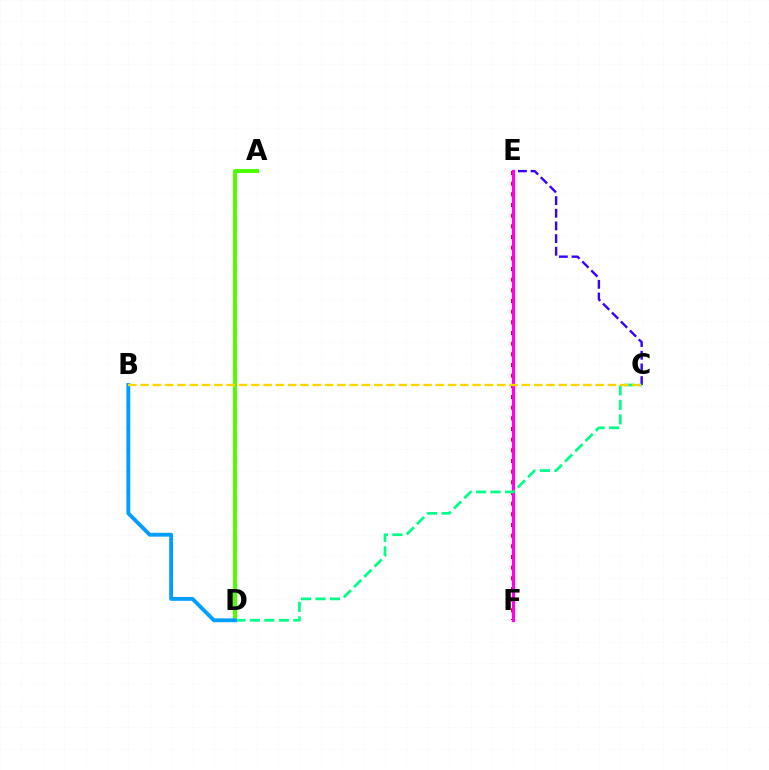{('C', 'E'): [{'color': '#3700ff', 'line_style': 'dashed', 'thickness': 1.72}], ('E', 'F'): [{'color': '#ff0000', 'line_style': 'dotted', 'thickness': 2.9}, {'color': '#ff00ed', 'line_style': 'solid', 'thickness': 2.32}], ('A', 'D'): [{'color': '#4fff00', 'line_style': 'solid', 'thickness': 2.87}], ('C', 'D'): [{'color': '#00ff86', 'line_style': 'dashed', 'thickness': 1.97}], ('B', 'D'): [{'color': '#009eff', 'line_style': 'solid', 'thickness': 2.76}], ('B', 'C'): [{'color': '#ffd500', 'line_style': 'dashed', 'thickness': 1.67}]}